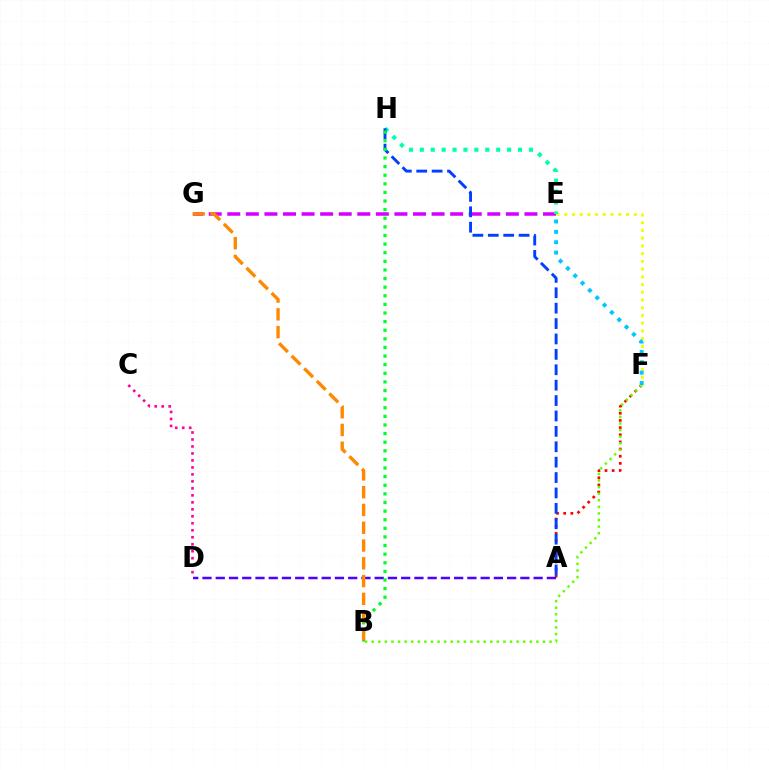{('A', 'F'): [{'color': '#ff0000', 'line_style': 'dotted', 'thickness': 1.94}], ('B', 'F'): [{'color': '#66ff00', 'line_style': 'dotted', 'thickness': 1.79}], ('E', 'F'): [{'color': '#eeff00', 'line_style': 'dotted', 'thickness': 2.1}, {'color': '#00c7ff', 'line_style': 'dotted', 'thickness': 2.82}], ('C', 'D'): [{'color': '#ff00a0', 'line_style': 'dotted', 'thickness': 1.9}], ('E', 'G'): [{'color': '#d600ff', 'line_style': 'dashed', 'thickness': 2.52}], ('E', 'H'): [{'color': '#00ffaf', 'line_style': 'dotted', 'thickness': 2.96}], ('A', 'H'): [{'color': '#003fff', 'line_style': 'dashed', 'thickness': 2.09}], ('A', 'D'): [{'color': '#4f00ff', 'line_style': 'dashed', 'thickness': 1.8}], ('B', 'H'): [{'color': '#00ff27', 'line_style': 'dotted', 'thickness': 2.34}], ('B', 'G'): [{'color': '#ff8800', 'line_style': 'dashed', 'thickness': 2.41}]}